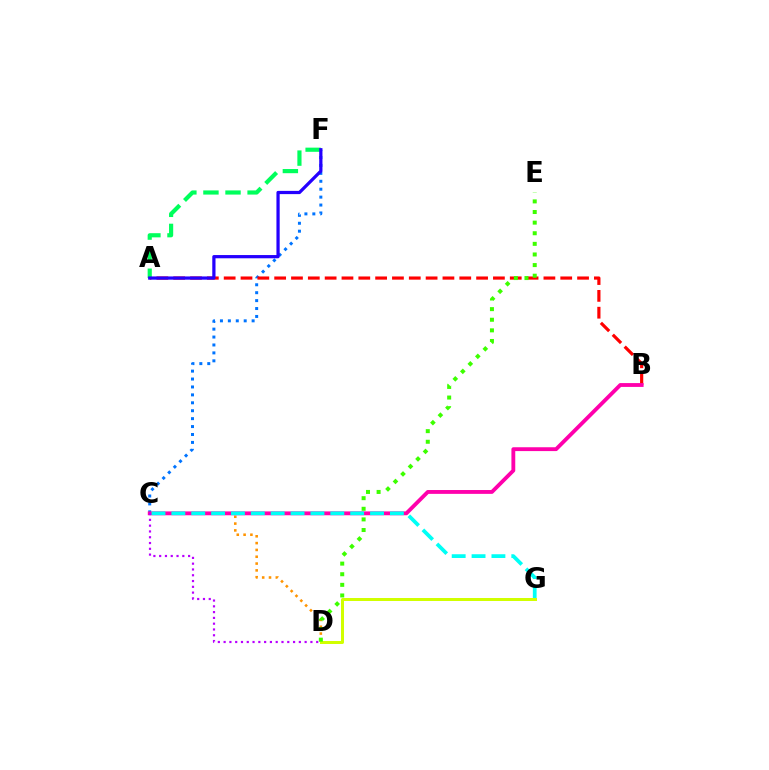{('C', 'F'): [{'color': '#0074ff', 'line_style': 'dotted', 'thickness': 2.15}], ('A', 'B'): [{'color': '#ff0000', 'line_style': 'dashed', 'thickness': 2.29}], ('C', 'D'): [{'color': '#ff9400', 'line_style': 'dotted', 'thickness': 1.85}, {'color': '#b900ff', 'line_style': 'dotted', 'thickness': 1.57}], ('B', 'C'): [{'color': '#ff00ac', 'line_style': 'solid', 'thickness': 2.76}], ('A', 'F'): [{'color': '#00ff5c', 'line_style': 'dashed', 'thickness': 3.0}, {'color': '#2500ff', 'line_style': 'solid', 'thickness': 2.33}], ('C', 'G'): [{'color': '#00fff6', 'line_style': 'dashed', 'thickness': 2.7}], ('D', 'G'): [{'color': '#d1ff00', 'line_style': 'solid', 'thickness': 2.16}], ('D', 'E'): [{'color': '#3dff00', 'line_style': 'dotted', 'thickness': 2.88}]}